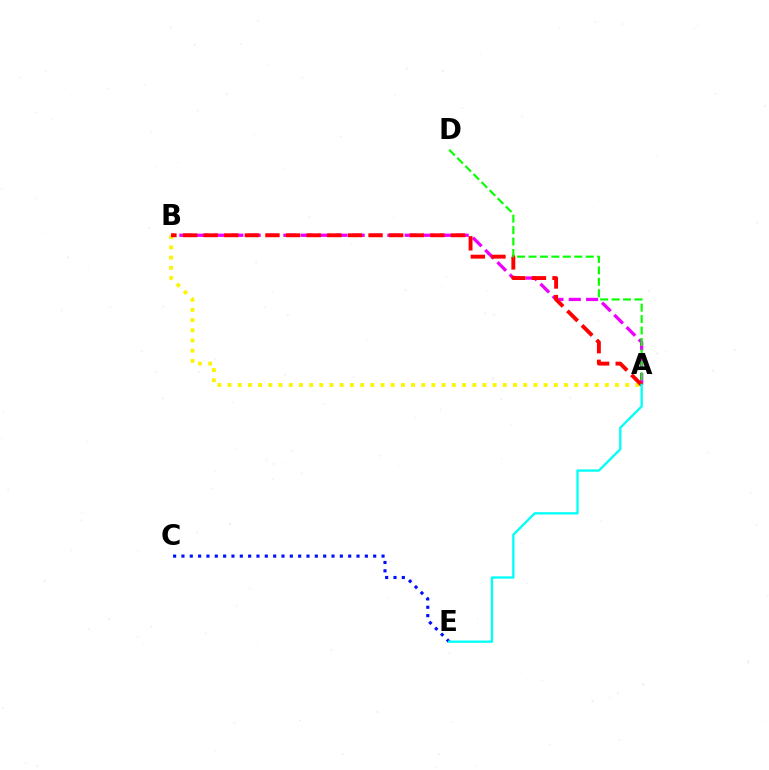{('A', 'B'): [{'color': '#fcf500', 'line_style': 'dotted', 'thickness': 2.77}, {'color': '#ee00ff', 'line_style': 'dashed', 'thickness': 2.35}, {'color': '#ff0000', 'line_style': 'dashed', 'thickness': 2.8}], ('C', 'E'): [{'color': '#0010ff', 'line_style': 'dotted', 'thickness': 2.27}], ('A', 'D'): [{'color': '#08ff00', 'line_style': 'dashed', 'thickness': 1.55}], ('A', 'E'): [{'color': '#00fff6', 'line_style': 'solid', 'thickness': 1.67}]}